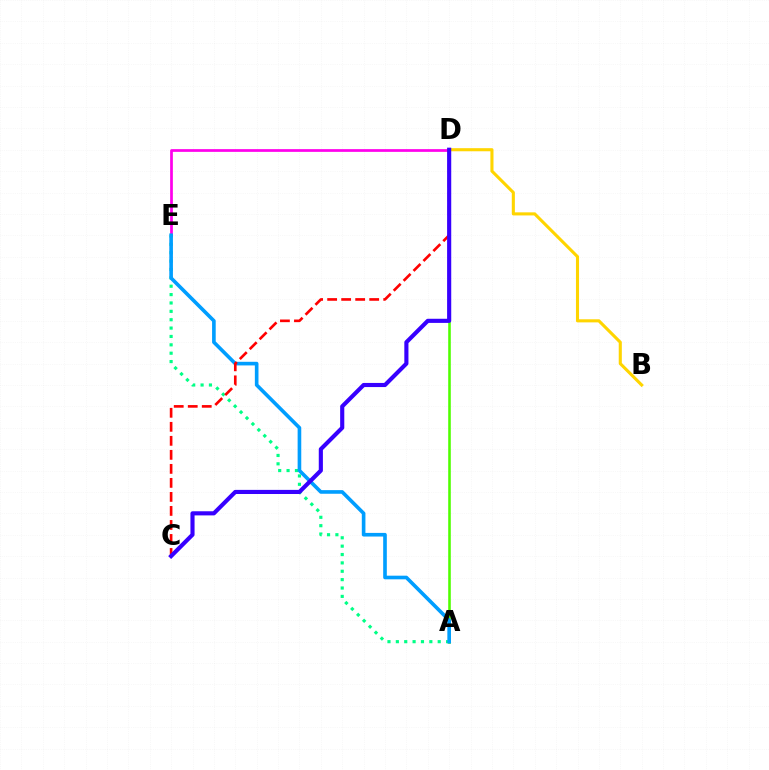{('D', 'E'): [{'color': '#ff00ed', 'line_style': 'solid', 'thickness': 1.96}], ('A', 'D'): [{'color': '#4fff00', 'line_style': 'solid', 'thickness': 1.86}], ('A', 'E'): [{'color': '#00ff86', 'line_style': 'dotted', 'thickness': 2.27}, {'color': '#009eff', 'line_style': 'solid', 'thickness': 2.61}], ('B', 'D'): [{'color': '#ffd500', 'line_style': 'solid', 'thickness': 2.23}], ('C', 'D'): [{'color': '#ff0000', 'line_style': 'dashed', 'thickness': 1.9}, {'color': '#3700ff', 'line_style': 'solid', 'thickness': 2.97}]}